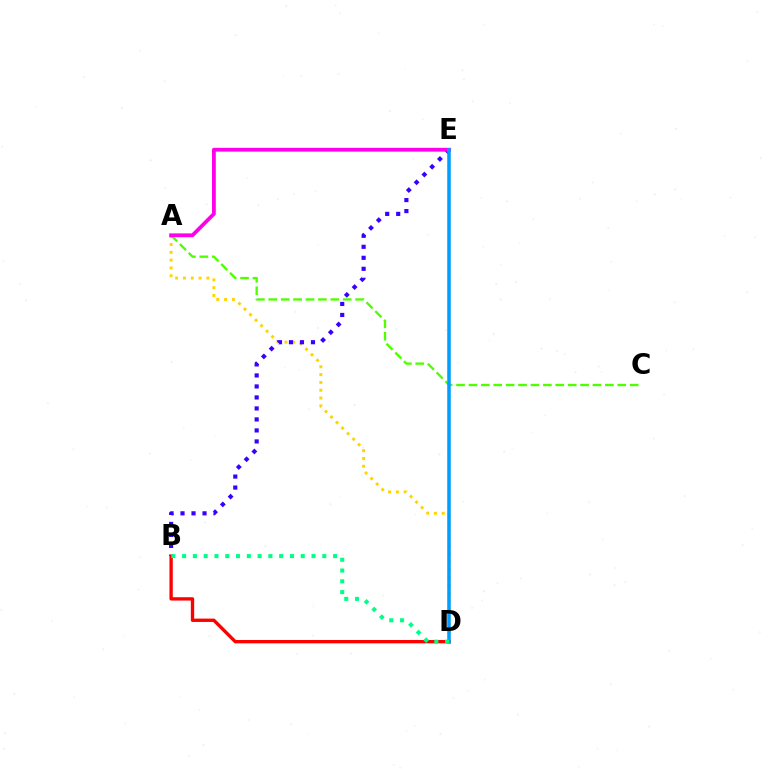{('A', 'D'): [{'color': '#ffd500', 'line_style': 'dotted', 'thickness': 2.12}], ('A', 'C'): [{'color': '#4fff00', 'line_style': 'dashed', 'thickness': 1.69}], ('B', 'E'): [{'color': '#3700ff', 'line_style': 'dotted', 'thickness': 2.99}], ('B', 'D'): [{'color': '#ff0000', 'line_style': 'solid', 'thickness': 2.41}, {'color': '#00ff86', 'line_style': 'dotted', 'thickness': 2.93}], ('A', 'E'): [{'color': '#ff00ed', 'line_style': 'solid', 'thickness': 2.72}], ('D', 'E'): [{'color': '#009eff', 'line_style': 'solid', 'thickness': 2.53}]}